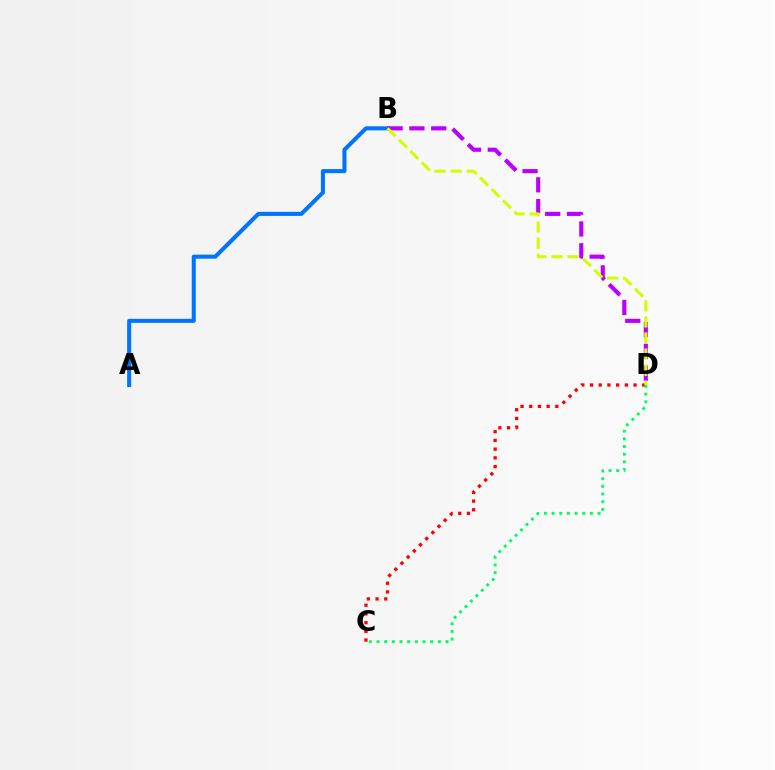{('A', 'B'): [{'color': '#0074ff', 'line_style': 'solid', 'thickness': 2.91}], ('B', 'D'): [{'color': '#b900ff', 'line_style': 'dashed', 'thickness': 2.96}, {'color': '#d1ff00', 'line_style': 'dashed', 'thickness': 2.19}], ('C', 'D'): [{'color': '#ff0000', 'line_style': 'dotted', 'thickness': 2.36}, {'color': '#00ff5c', 'line_style': 'dotted', 'thickness': 2.08}]}